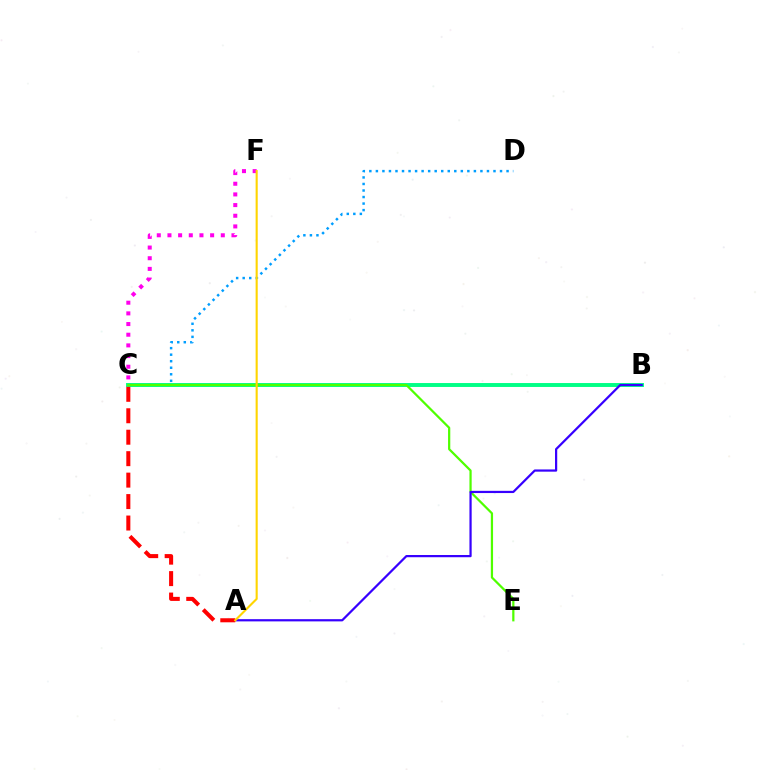{('C', 'D'): [{'color': '#009eff', 'line_style': 'dotted', 'thickness': 1.78}], ('B', 'C'): [{'color': '#00ff86', 'line_style': 'solid', 'thickness': 2.82}], ('C', 'E'): [{'color': '#4fff00', 'line_style': 'solid', 'thickness': 1.6}], ('A', 'B'): [{'color': '#3700ff', 'line_style': 'solid', 'thickness': 1.6}], ('A', 'C'): [{'color': '#ff0000', 'line_style': 'dashed', 'thickness': 2.91}], ('C', 'F'): [{'color': '#ff00ed', 'line_style': 'dotted', 'thickness': 2.9}], ('A', 'F'): [{'color': '#ffd500', 'line_style': 'solid', 'thickness': 1.52}]}